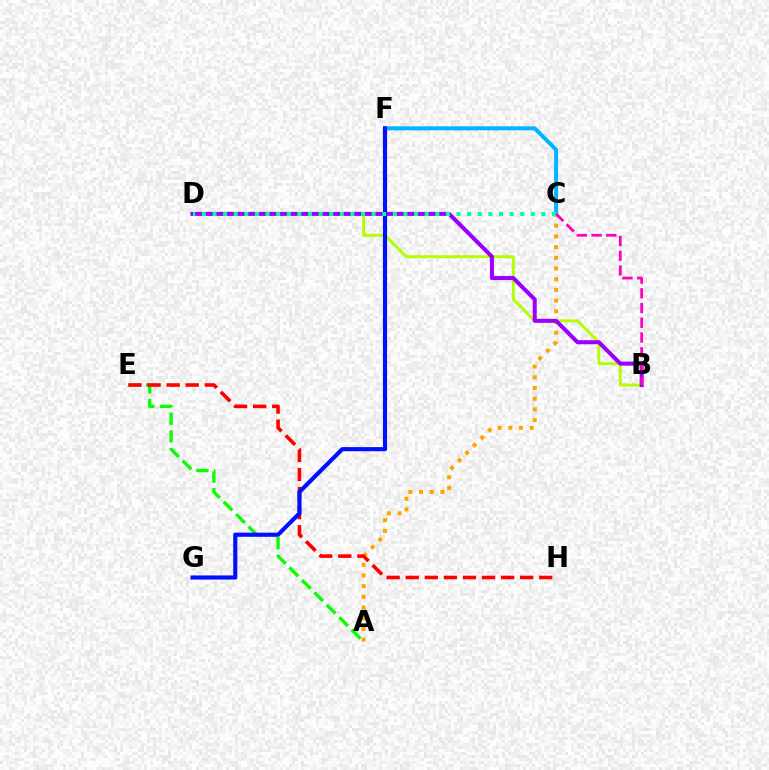{('A', 'E'): [{'color': '#08ff00', 'line_style': 'dashed', 'thickness': 2.39}], ('A', 'C'): [{'color': '#ffa500', 'line_style': 'dotted', 'thickness': 2.91}], ('E', 'H'): [{'color': '#ff0000', 'line_style': 'dashed', 'thickness': 2.59}], ('C', 'F'): [{'color': '#00b5ff', 'line_style': 'solid', 'thickness': 2.87}], ('B', 'D'): [{'color': '#b3ff00', 'line_style': 'solid', 'thickness': 2.09}, {'color': '#9b00ff', 'line_style': 'solid', 'thickness': 2.91}], ('B', 'C'): [{'color': '#ff00bd', 'line_style': 'dashed', 'thickness': 2.0}], ('F', 'G'): [{'color': '#0010ff', 'line_style': 'solid', 'thickness': 2.97}], ('C', 'D'): [{'color': '#00ff9d', 'line_style': 'dotted', 'thickness': 2.88}]}